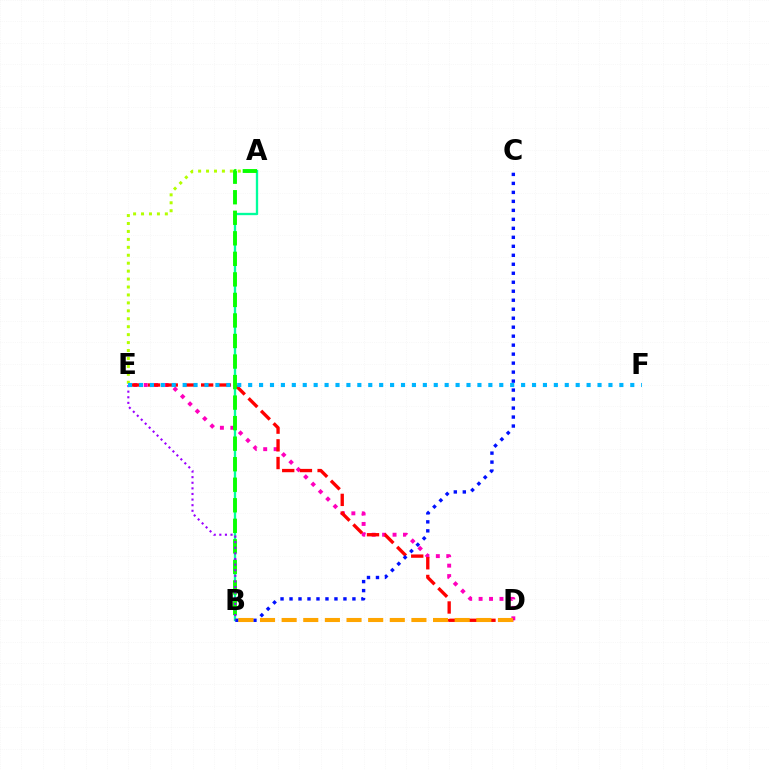{('D', 'E'): [{'color': '#ff00bd', 'line_style': 'dotted', 'thickness': 2.83}, {'color': '#ff0000', 'line_style': 'dashed', 'thickness': 2.4}], ('A', 'B'): [{'color': '#00ff9d', 'line_style': 'solid', 'thickness': 1.68}, {'color': '#08ff00', 'line_style': 'dashed', 'thickness': 2.79}], ('A', 'E'): [{'color': '#b3ff00', 'line_style': 'dotted', 'thickness': 2.16}], ('B', 'C'): [{'color': '#0010ff', 'line_style': 'dotted', 'thickness': 2.44}], ('B', 'E'): [{'color': '#9b00ff', 'line_style': 'dotted', 'thickness': 1.52}], ('B', 'D'): [{'color': '#ffa500', 'line_style': 'dashed', 'thickness': 2.94}], ('E', 'F'): [{'color': '#00b5ff', 'line_style': 'dotted', 'thickness': 2.97}]}